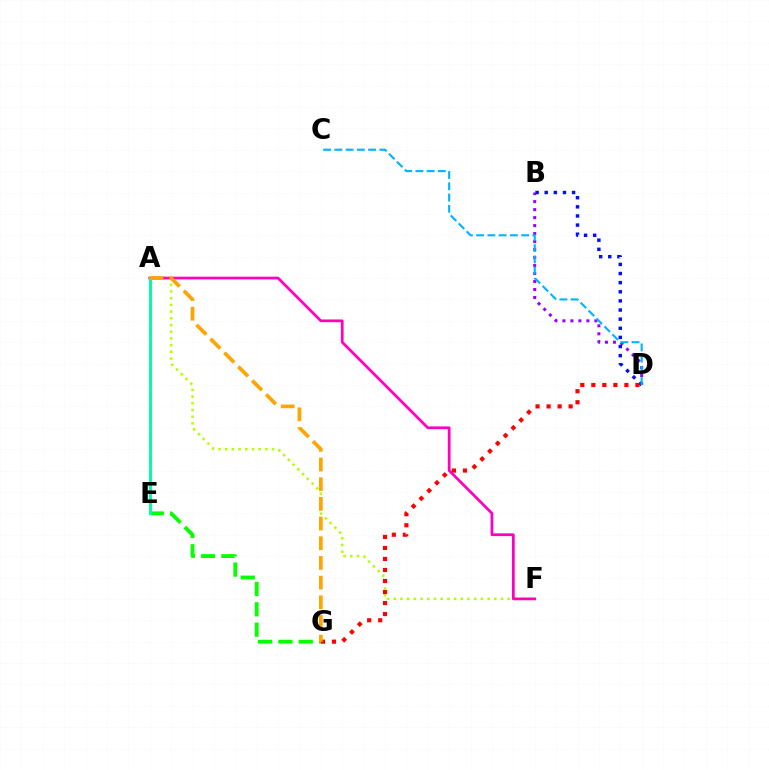{('A', 'F'): [{'color': '#b3ff00', 'line_style': 'dotted', 'thickness': 1.82}, {'color': '#ff00bd', 'line_style': 'solid', 'thickness': 1.97}], ('B', 'D'): [{'color': '#9b00ff', 'line_style': 'dotted', 'thickness': 2.17}, {'color': '#0010ff', 'line_style': 'dotted', 'thickness': 2.48}], ('E', 'G'): [{'color': '#08ff00', 'line_style': 'dashed', 'thickness': 2.77}], ('C', 'D'): [{'color': '#00b5ff', 'line_style': 'dashed', 'thickness': 1.53}], ('A', 'E'): [{'color': '#00ff9d', 'line_style': 'solid', 'thickness': 2.13}], ('D', 'G'): [{'color': '#ff0000', 'line_style': 'dotted', 'thickness': 2.99}], ('A', 'G'): [{'color': '#ffa500', 'line_style': 'dashed', 'thickness': 2.67}]}